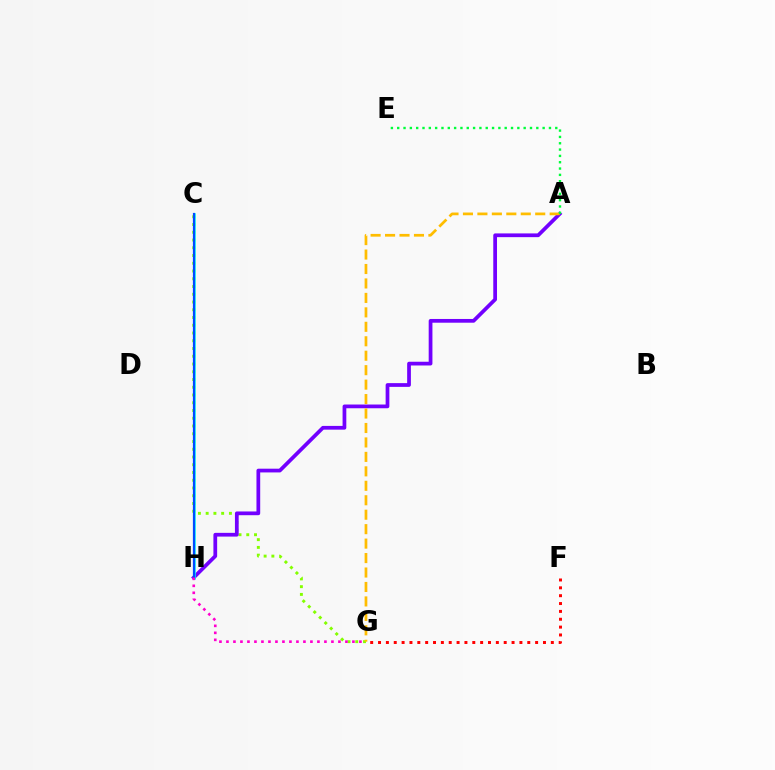{('C', 'G'): [{'color': '#84ff00', 'line_style': 'dotted', 'thickness': 2.11}], ('A', 'H'): [{'color': '#7200ff', 'line_style': 'solid', 'thickness': 2.69}], ('C', 'H'): [{'color': '#00fff6', 'line_style': 'solid', 'thickness': 1.81}, {'color': '#004bff', 'line_style': 'solid', 'thickness': 1.6}], ('A', 'G'): [{'color': '#ffbd00', 'line_style': 'dashed', 'thickness': 1.96}], ('A', 'E'): [{'color': '#00ff39', 'line_style': 'dotted', 'thickness': 1.72}], ('G', 'H'): [{'color': '#ff00cf', 'line_style': 'dotted', 'thickness': 1.9}], ('F', 'G'): [{'color': '#ff0000', 'line_style': 'dotted', 'thickness': 2.13}]}